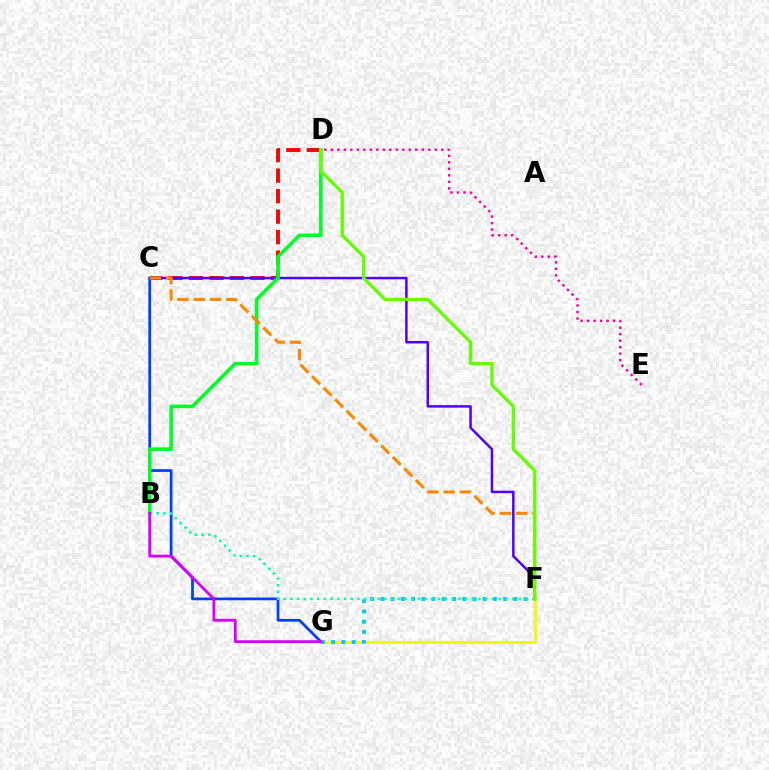{('C', 'D'): [{'color': '#ff0000', 'line_style': 'dashed', 'thickness': 2.78}], ('C', 'F'): [{'color': '#4f00ff', 'line_style': 'solid', 'thickness': 1.79}, {'color': '#ff8800', 'line_style': 'dashed', 'thickness': 2.21}], ('C', 'G'): [{'color': '#003fff', 'line_style': 'solid', 'thickness': 1.98}], ('B', 'D'): [{'color': '#00ff27', 'line_style': 'solid', 'thickness': 2.57}], ('F', 'G'): [{'color': '#eeff00', 'line_style': 'solid', 'thickness': 2.1}, {'color': '#00c7ff', 'line_style': 'dotted', 'thickness': 2.78}], ('D', 'E'): [{'color': '#ff00a0', 'line_style': 'dotted', 'thickness': 1.77}], ('B', 'F'): [{'color': '#00ffaf', 'line_style': 'dotted', 'thickness': 1.83}], ('D', 'F'): [{'color': '#66ff00', 'line_style': 'solid', 'thickness': 2.39}], ('B', 'G'): [{'color': '#d600ff', 'line_style': 'solid', 'thickness': 2.05}]}